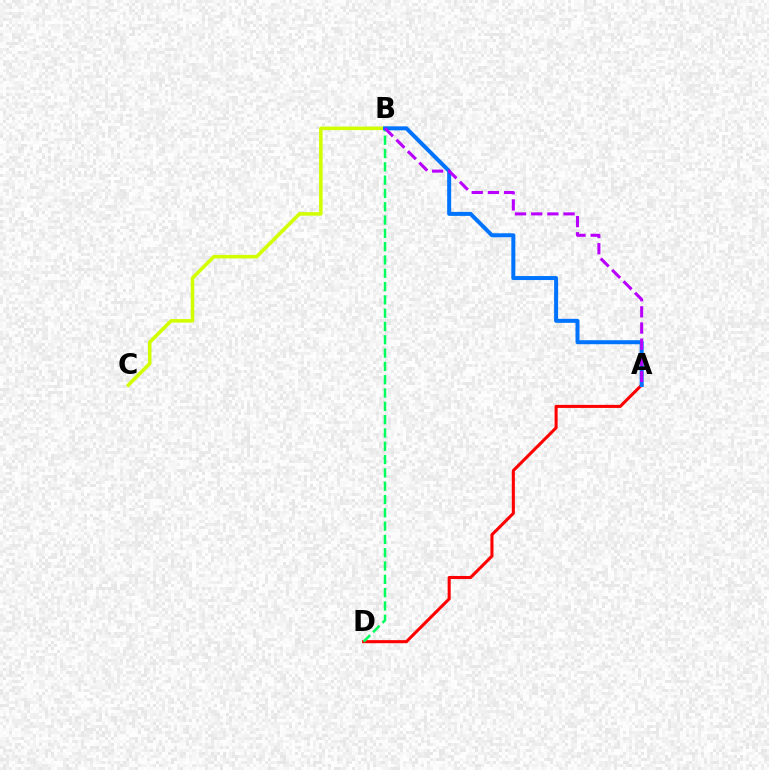{('B', 'C'): [{'color': '#d1ff00', 'line_style': 'solid', 'thickness': 2.55}], ('A', 'D'): [{'color': '#ff0000', 'line_style': 'solid', 'thickness': 2.21}], ('B', 'D'): [{'color': '#00ff5c', 'line_style': 'dashed', 'thickness': 1.81}], ('A', 'B'): [{'color': '#0074ff', 'line_style': 'solid', 'thickness': 2.88}, {'color': '#b900ff', 'line_style': 'dashed', 'thickness': 2.2}]}